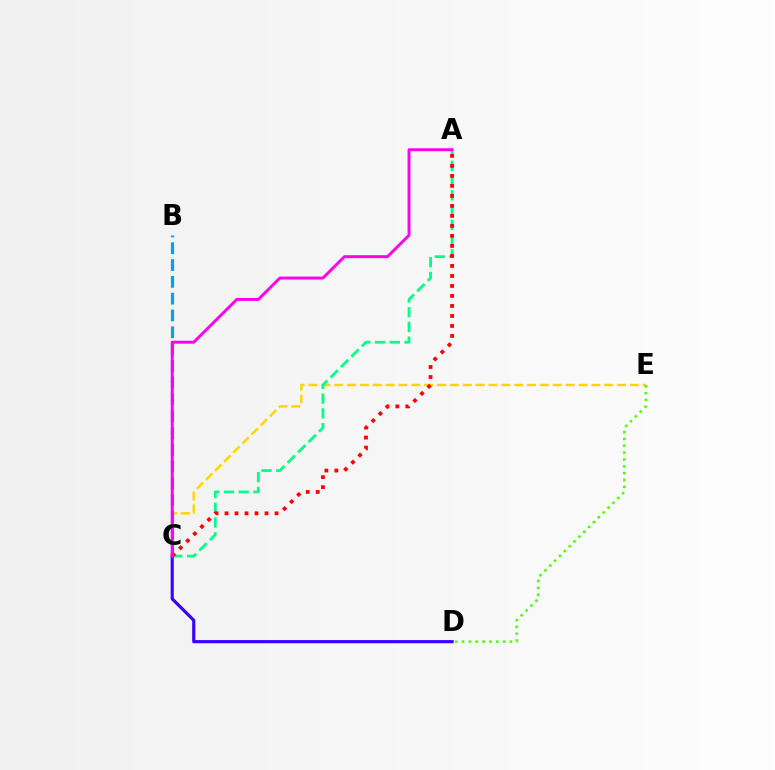{('C', 'E'): [{'color': '#ffd500', 'line_style': 'dashed', 'thickness': 1.75}], ('A', 'C'): [{'color': '#00ff86', 'line_style': 'dashed', 'thickness': 2.0}, {'color': '#ff0000', 'line_style': 'dotted', 'thickness': 2.72}, {'color': '#ff00ed', 'line_style': 'solid', 'thickness': 2.12}], ('B', 'C'): [{'color': '#009eff', 'line_style': 'dashed', 'thickness': 2.28}], ('D', 'E'): [{'color': '#4fff00', 'line_style': 'dotted', 'thickness': 1.86}], ('C', 'D'): [{'color': '#3700ff', 'line_style': 'solid', 'thickness': 2.26}]}